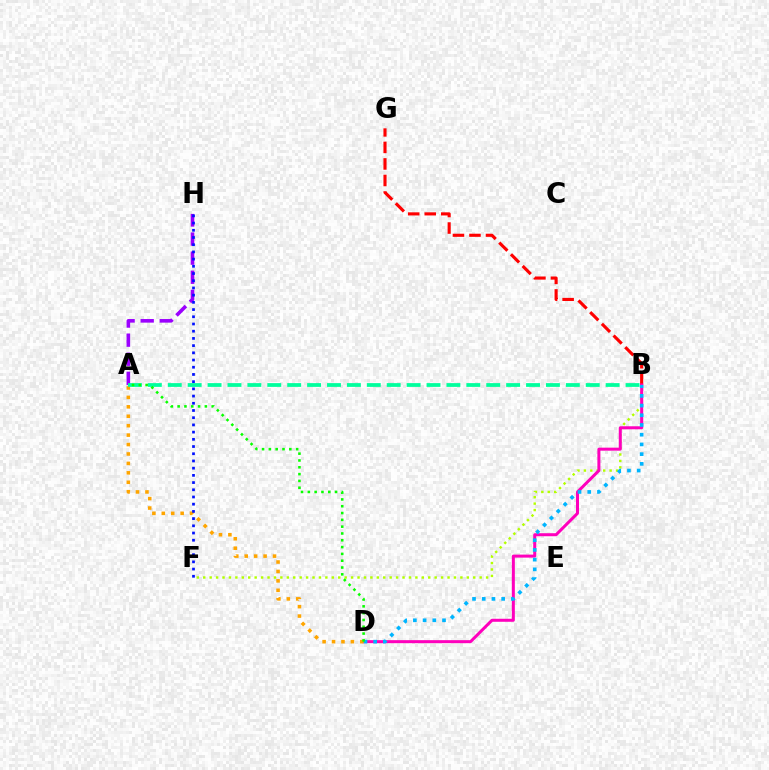{('B', 'F'): [{'color': '#b3ff00', 'line_style': 'dotted', 'thickness': 1.75}], ('B', 'G'): [{'color': '#ff0000', 'line_style': 'dashed', 'thickness': 2.25}], ('B', 'D'): [{'color': '#ff00bd', 'line_style': 'solid', 'thickness': 2.17}, {'color': '#00b5ff', 'line_style': 'dotted', 'thickness': 2.64}], ('A', 'D'): [{'color': '#ffa500', 'line_style': 'dotted', 'thickness': 2.56}, {'color': '#08ff00', 'line_style': 'dotted', 'thickness': 1.85}], ('A', 'H'): [{'color': '#9b00ff', 'line_style': 'dashed', 'thickness': 2.59}], ('A', 'B'): [{'color': '#00ff9d', 'line_style': 'dashed', 'thickness': 2.7}], ('F', 'H'): [{'color': '#0010ff', 'line_style': 'dotted', 'thickness': 1.96}]}